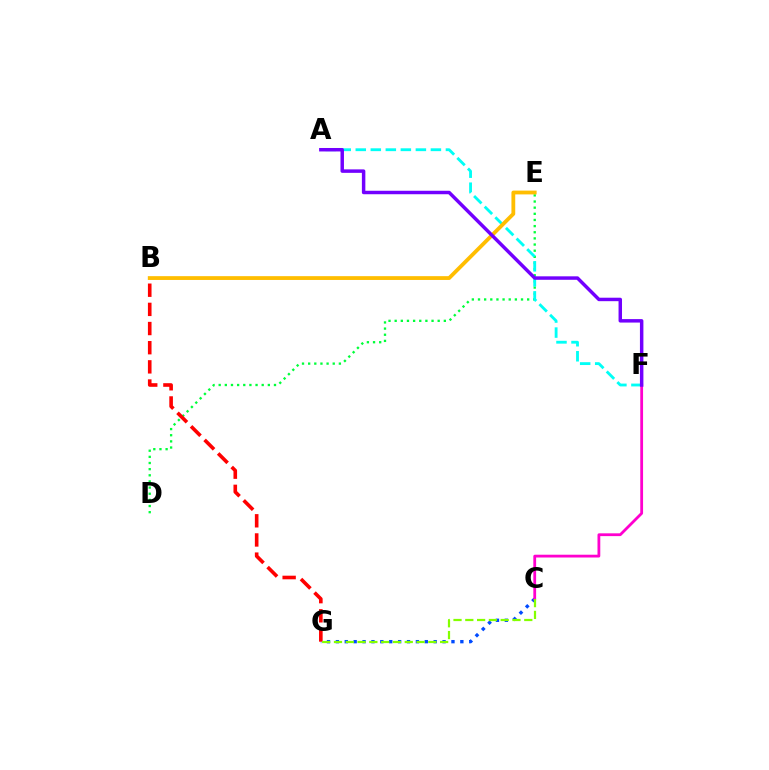{('C', 'G'): [{'color': '#004bff', 'line_style': 'dotted', 'thickness': 2.42}, {'color': '#84ff00', 'line_style': 'dashed', 'thickness': 1.6}], ('D', 'E'): [{'color': '#00ff39', 'line_style': 'dotted', 'thickness': 1.67}], ('B', 'G'): [{'color': '#ff0000', 'line_style': 'dashed', 'thickness': 2.6}], ('A', 'F'): [{'color': '#00fff6', 'line_style': 'dashed', 'thickness': 2.04}, {'color': '#7200ff', 'line_style': 'solid', 'thickness': 2.5}], ('B', 'E'): [{'color': '#ffbd00', 'line_style': 'solid', 'thickness': 2.74}], ('C', 'F'): [{'color': '#ff00cf', 'line_style': 'solid', 'thickness': 2.01}]}